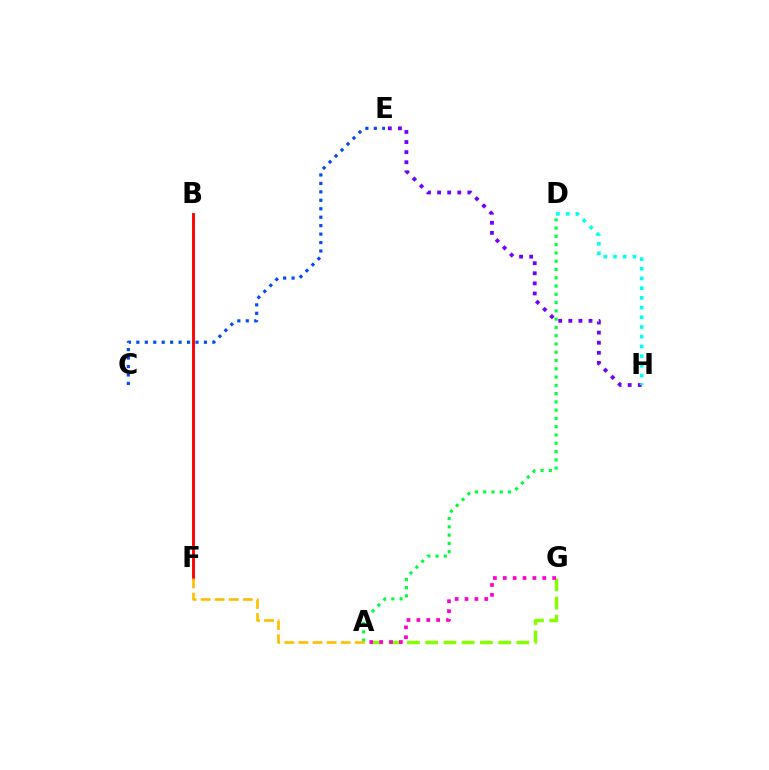{('B', 'F'): [{'color': '#ff0000', 'line_style': 'solid', 'thickness': 2.07}], ('E', 'H'): [{'color': '#7200ff', 'line_style': 'dotted', 'thickness': 2.74}], ('A', 'D'): [{'color': '#00ff39', 'line_style': 'dotted', 'thickness': 2.25}], ('A', 'F'): [{'color': '#ffbd00', 'line_style': 'dashed', 'thickness': 1.91}], ('C', 'E'): [{'color': '#004bff', 'line_style': 'dotted', 'thickness': 2.3}], ('A', 'G'): [{'color': '#84ff00', 'line_style': 'dashed', 'thickness': 2.48}, {'color': '#ff00cf', 'line_style': 'dotted', 'thickness': 2.68}], ('D', 'H'): [{'color': '#00fff6', 'line_style': 'dotted', 'thickness': 2.64}]}